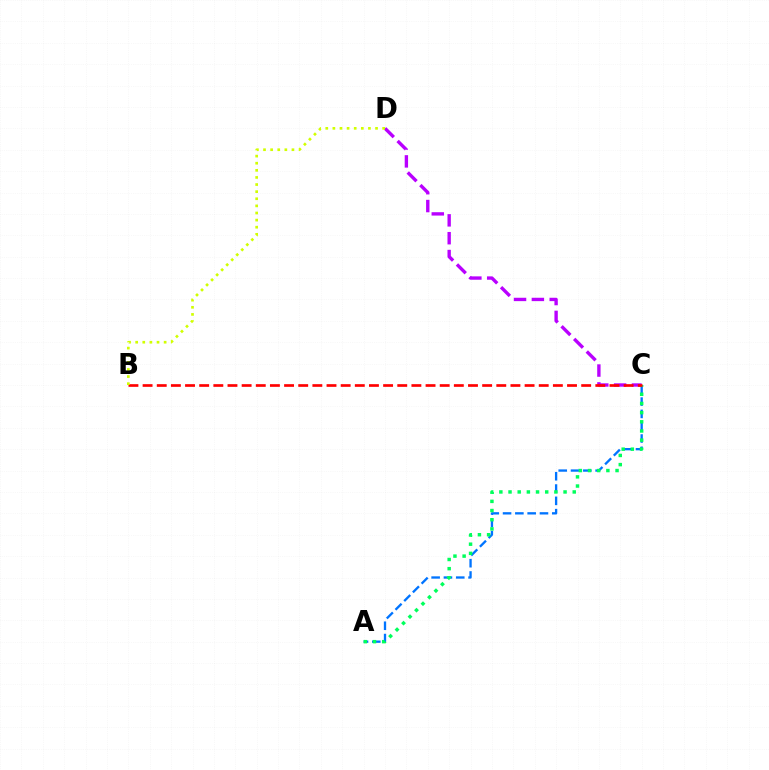{('A', 'C'): [{'color': '#0074ff', 'line_style': 'dashed', 'thickness': 1.67}, {'color': '#00ff5c', 'line_style': 'dotted', 'thickness': 2.49}], ('C', 'D'): [{'color': '#b900ff', 'line_style': 'dashed', 'thickness': 2.42}], ('B', 'C'): [{'color': '#ff0000', 'line_style': 'dashed', 'thickness': 1.92}], ('B', 'D'): [{'color': '#d1ff00', 'line_style': 'dotted', 'thickness': 1.93}]}